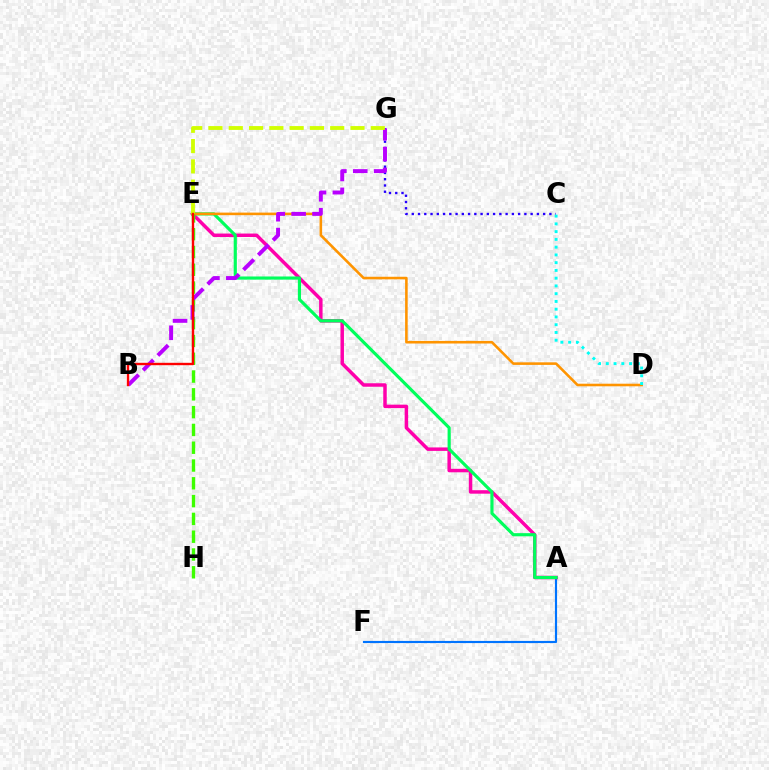{('A', 'F'): [{'color': '#0074ff', 'line_style': 'solid', 'thickness': 1.55}], ('A', 'E'): [{'color': '#ff00ac', 'line_style': 'solid', 'thickness': 2.5}, {'color': '#00ff5c', 'line_style': 'solid', 'thickness': 2.27}], ('C', 'G'): [{'color': '#2500ff', 'line_style': 'dotted', 'thickness': 1.7}], ('D', 'E'): [{'color': '#ff9400', 'line_style': 'solid', 'thickness': 1.86}], ('E', 'H'): [{'color': '#3dff00', 'line_style': 'dashed', 'thickness': 2.42}], ('B', 'G'): [{'color': '#b900ff', 'line_style': 'dashed', 'thickness': 2.84}], ('C', 'D'): [{'color': '#00fff6', 'line_style': 'dotted', 'thickness': 2.11}], ('E', 'G'): [{'color': '#d1ff00', 'line_style': 'dashed', 'thickness': 2.76}], ('B', 'E'): [{'color': '#ff0000', 'line_style': 'solid', 'thickness': 1.71}]}